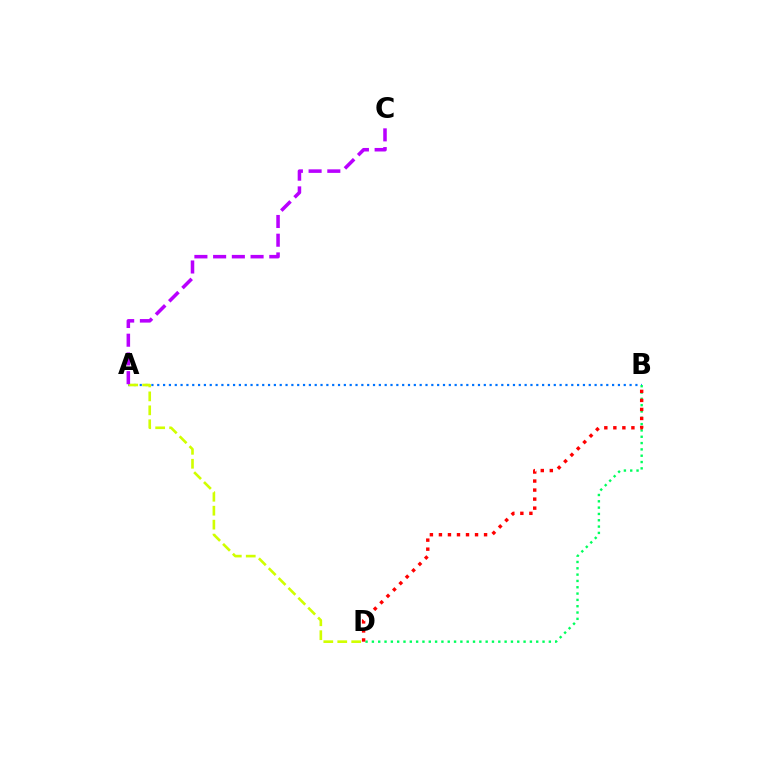{('A', 'B'): [{'color': '#0074ff', 'line_style': 'dotted', 'thickness': 1.58}], ('A', 'D'): [{'color': '#d1ff00', 'line_style': 'dashed', 'thickness': 1.89}], ('A', 'C'): [{'color': '#b900ff', 'line_style': 'dashed', 'thickness': 2.54}], ('B', 'D'): [{'color': '#00ff5c', 'line_style': 'dotted', 'thickness': 1.72}, {'color': '#ff0000', 'line_style': 'dotted', 'thickness': 2.45}]}